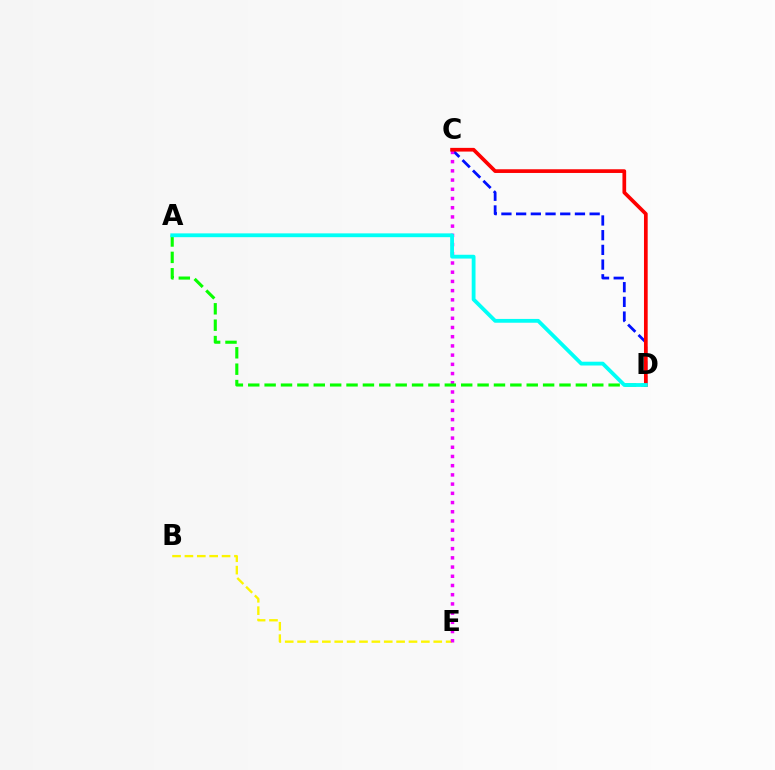{('C', 'D'): [{'color': '#0010ff', 'line_style': 'dashed', 'thickness': 2.0}, {'color': '#ff0000', 'line_style': 'solid', 'thickness': 2.67}], ('B', 'E'): [{'color': '#fcf500', 'line_style': 'dashed', 'thickness': 1.68}], ('C', 'E'): [{'color': '#ee00ff', 'line_style': 'dotted', 'thickness': 2.5}], ('A', 'D'): [{'color': '#08ff00', 'line_style': 'dashed', 'thickness': 2.23}, {'color': '#00fff6', 'line_style': 'solid', 'thickness': 2.74}]}